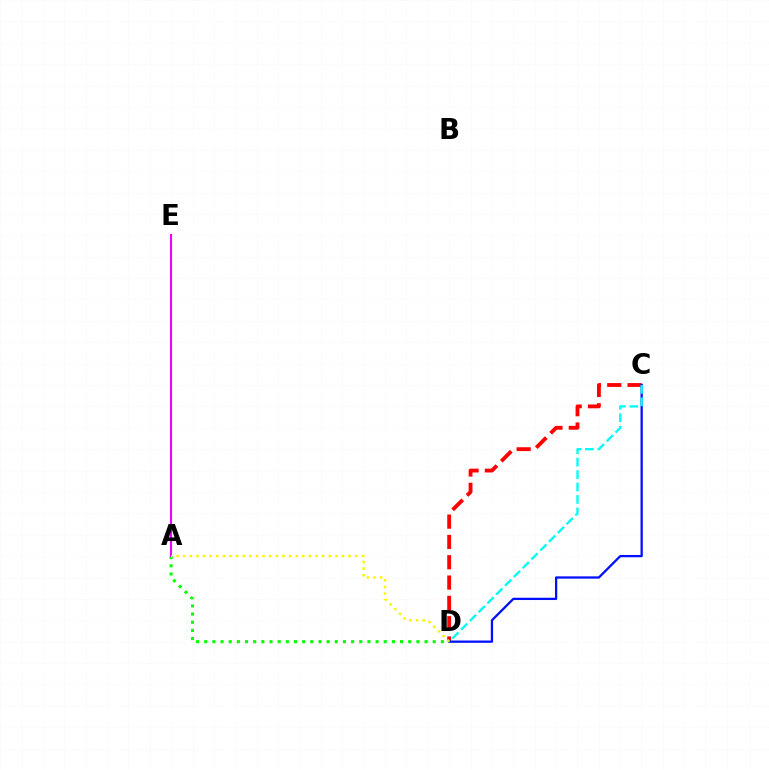{('A', 'D'): [{'color': '#08ff00', 'line_style': 'dotted', 'thickness': 2.22}, {'color': '#fcf500', 'line_style': 'dotted', 'thickness': 1.8}], ('A', 'E'): [{'color': '#ee00ff', 'line_style': 'solid', 'thickness': 1.5}], ('C', 'D'): [{'color': '#ff0000', 'line_style': 'dashed', 'thickness': 2.76}, {'color': '#0010ff', 'line_style': 'solid', 'thickness': 1.64}, {'color': '#00fff6', 'line_style': 'dashed', 'thickness': 1.69}]}